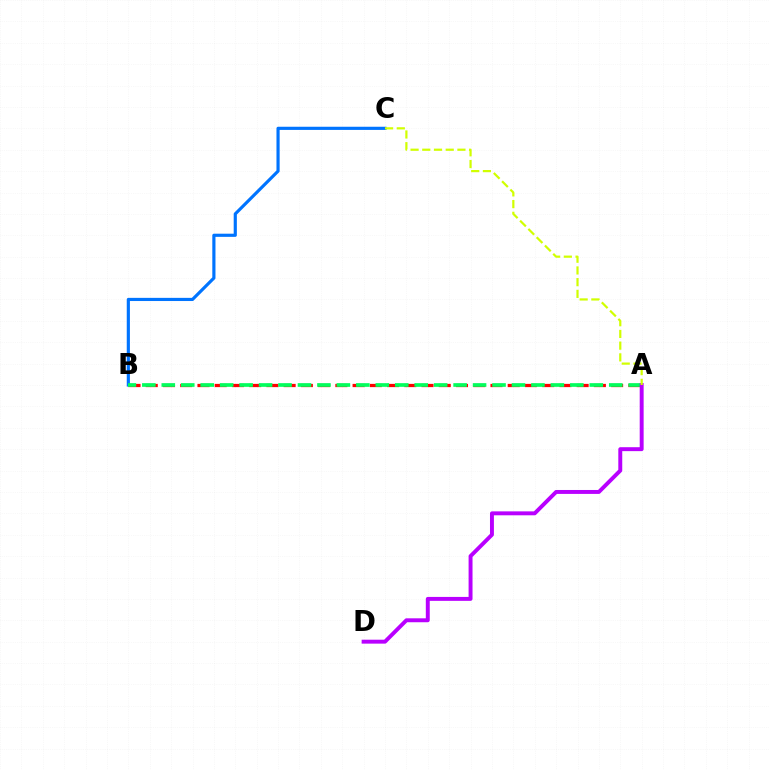{('B', 'C'): [{'color': '#0074ff', 'line_style': 'solid', 'thickness': 2.28}], ('A', 'B'): [{'color': '#ff0000', 'line_style': 'dashed', 'thickness': 2.34}, {'color': '#00ff5c', 'line_style': 'dashed', 'thickness': 2.64}], ('A', 'D'): [{'color': '#b900ff', 'line_style': 'solid', 'thickness': 2.83}], ('A', 'C'): [{'color': '#d1ff00', 'line_style': 'dashed', 'thickness': 1.59}]}